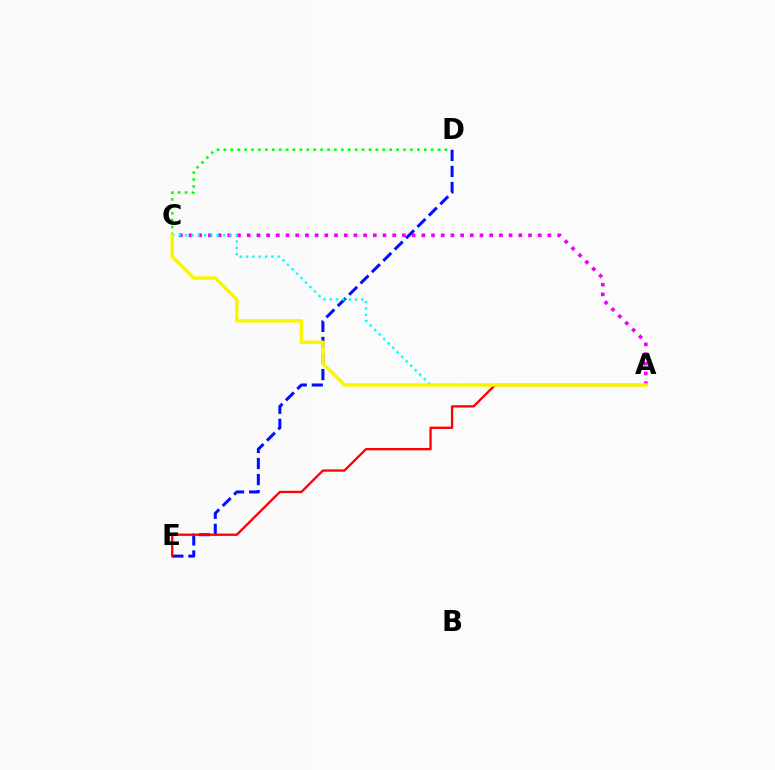{('C', 'D'): [{'color': '#08ff00', 'line_style': 'dotted', 'thickness': 1.88}], ('A', 'C'): [{'color': '#ee00ff', 'line_style': 'dotted', 'thickness': 2.64}, {'color': '#00fff6', 'line_style': 'dotted', 'thickness': 1.72}, {'color': '#fcf500', 'line_style': 'solid', 'thickness': 2.49}], ('D', 'E'): [{'color': '#0010ff', 'line_style': 'dashed', 'thickness': 2.18}], ('A', 'E'): [{'color': '#ff0000', 'line_style': 'solid', 'thickness': 1.66}]}